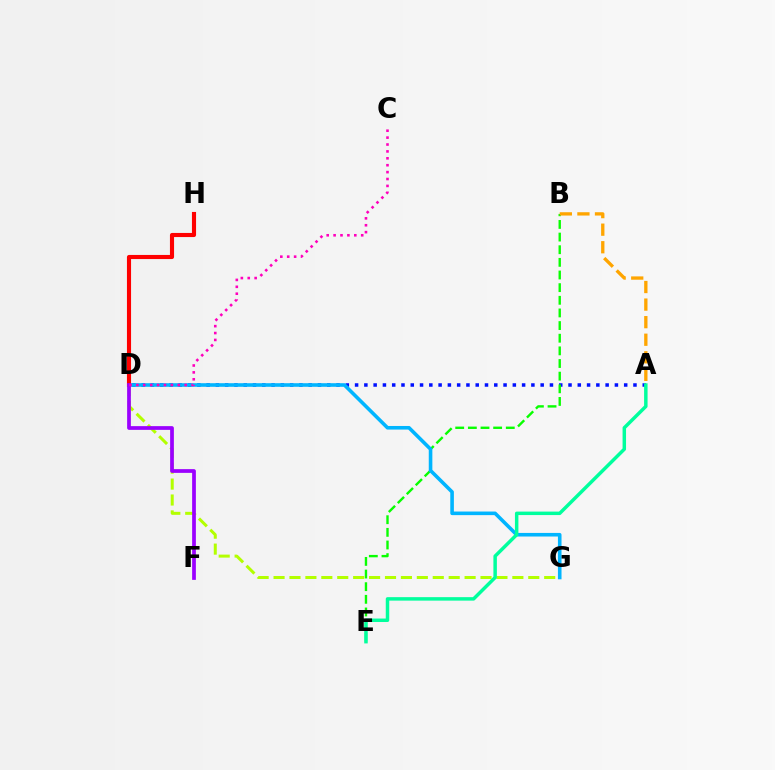{('A', 'D'): [{'color': '#0010ff', 'line_style': 'dotted', 'thickness': 2.52}], ('B', 'E'): [{'color': '#08ff00', 'line_style': 'dashed', 'thickness': 1.72}], ('D', 'G'): [{'color': '#00b5ff', 'line_style': 'solid', 'thickness': 2.59}, {'color': '#b3ff00', 'line_style': 'dashed', 'thickness': 2.16}], ('D', 'H'): [{'color': '#ff0000', 'line_style': 'solid', 'thickness': 2.96}], ('D', 'F'): [{'color': '#9b00ff', 'line_style': 'solid', 'thickness': 2.68}], ('A', 'B'): [{'color': '#ffa500', 'line_style': 'dashed', 'thickness': 2.39}], ('A', 'E'): [{'color': '#00ff9d', 'line_style': 'solid', 'thickness': 2.5}], ('C', 'D'): [{'color': '#ff00bd', 'line_style': 'dotted', 'thickness': 1.87}]}